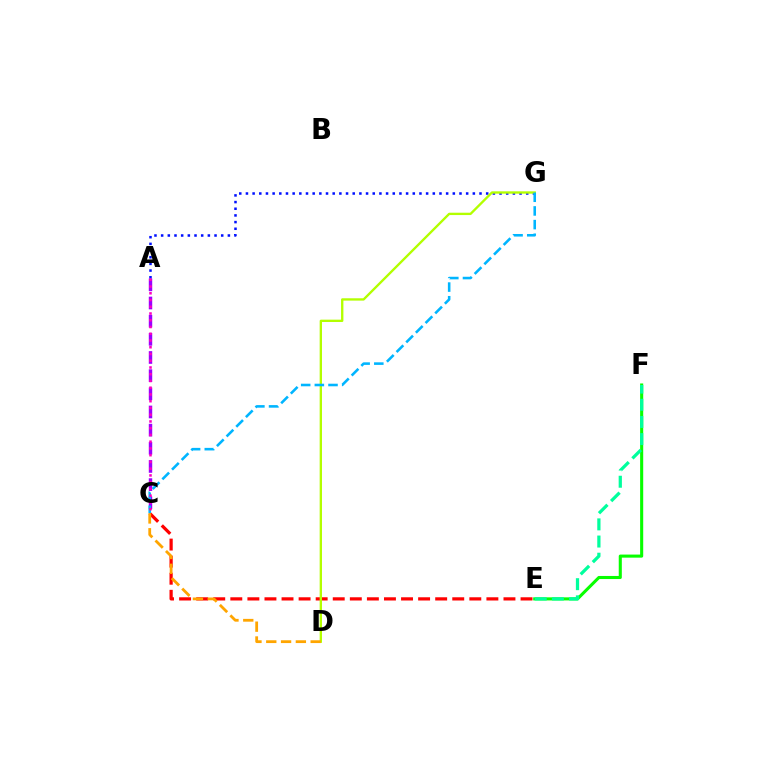{('C', 'E'): [{'color': '#ff0000', 'line_style': 'dashed', 'thickness': 2.32}], ('A', 'C'): [{'color': '#9b00ff', 'line_style': 'dashed', 'thickness': 2.47}, {'color': '#ff00bd', 'line_style': 'dotted', 'thickness': 1.83}], ('E', 'F'): [{'color': '#08ff00', 'line_style': 'solid', 'thickness': 2.22}, {'color': '#00ff9d', 'line_style': 'dashed', 'thickness': 2.33}], ('A', 'G'): [{'color': '#0010ff', 'line_style': 'dotted', 'thickness': 1.81}], ('D', 'G'): [{'color': '#b3ff00', 'line_style': 'solid', 'thickness': 1.69}], ('C', 'G'): [{'color': '#00b5ff', 'line_style': 'dashed', 'thickness': 1.86}], ('C', 'D'): [{'color': '#ffa500', 'line_style': 'dashed', 'thickness': 2.01}]}